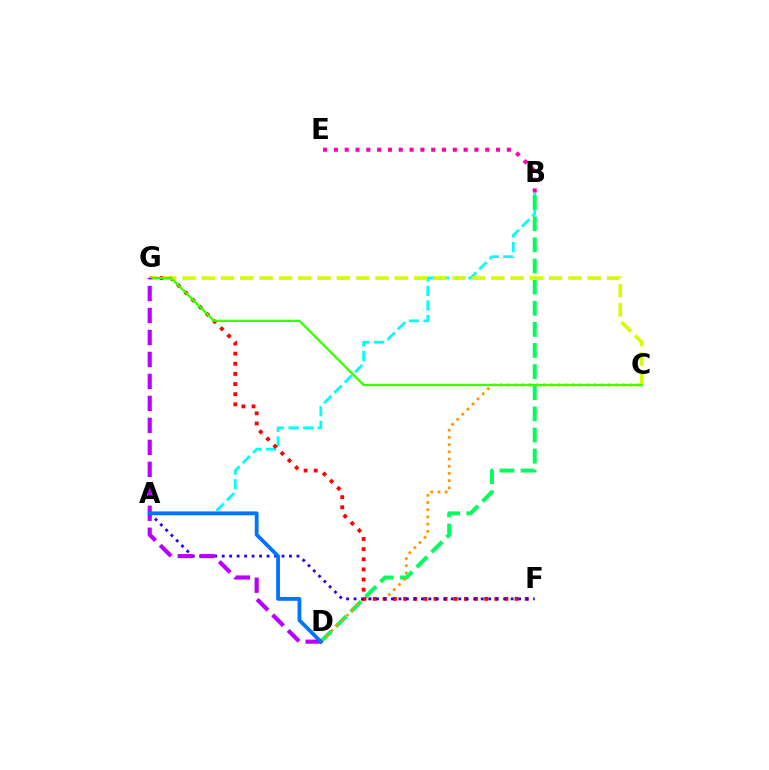{('A', 'B'): [{'color': '#00fff6', 'line_style': 'dashed', 'thickness': 1.98}], ('B', 'D'): [{'color': '#00ff5c', 'line_style': 'dashed', 'thickness': 2.87}], ('C', 'D'): [{'color': '#ff9400', 'line_style': 'dotted', 'thickness': 1.96}], ('F', 'G'): [{'color': '#ff0000', 'line_style': 'dotted', 'thickness': 2.75}], ('C', 'G'): [{'color': '#d1ff00', 'line_style': 'dashed', 'thickness': 2.62}, {'color': '#3dff00', 'line_style': 'solid', 'thickness': 1.67}], ('A', 'F'): [{'color': '#2500ff', 'line_style': 'dotted', 'thickness': 2.03}], ('D', 'G'): [{'color': '#b900ff', 'line_style': 'dashed', 'thickness': 2.99}], ('A', 'D'): [{'color': '#0074ff', 'line_style': 'solid', 'thickness': 2.74}], ('B', 'E'): [{'color': '#ff00ac', 'line_style': 'dotted', 'thickness': 2.94}]}